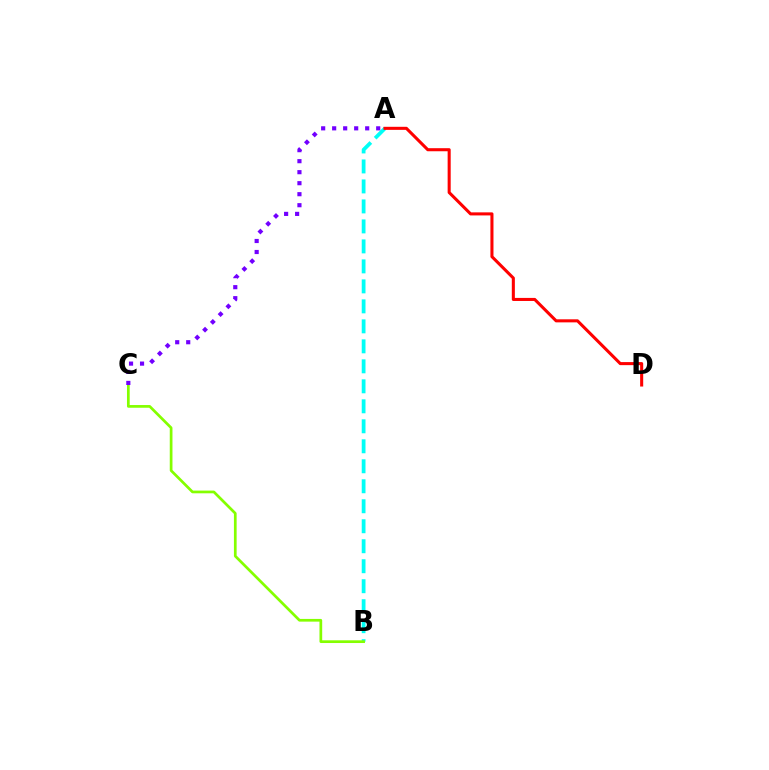{('A', 'B'): [{'color': '#00fff6', 'line_style': 'dashed', 'thickness': 2.72}], ('B', 'C'): [{'color': '#84ff00', 'line_style': 'solid', 'thickness': 1.95}], ('A', 'D'): [{'color': '#ff0000', 'line_style': 'solid', 'thickness': 2.2}], ('A', 'C'): [{'color': '#7200ff', 'line_style': 'dotted', 'thickness': 2.99}]}